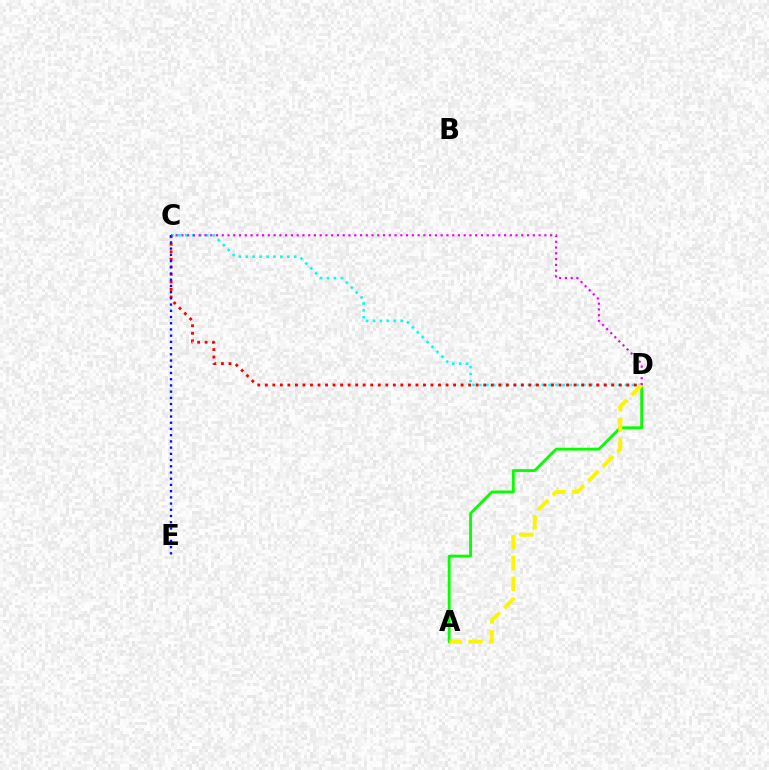{('C', 'D'): [{'color': '#00fff6', 'line_style': 'dotted', 'thickness': 1.88}, {'color': '#ff0000', 'line_style': 'dotted', 'thickness': 2.05}, {'color': '#ee00ff', 'line_style': 'dotted', 'thickness': 1.57}], ('C', 'E'): [{'color': '#0010ff', 'line_style': 'dotted', 'thickness': 1.69}], ('A', 'D'): [{'color': '#08ff00', 'line_style': 'solid', 'thickness': 2.04}, {'color': '#fcf500', 'line_style': 'dashed', 'thickness': 2.82}]}